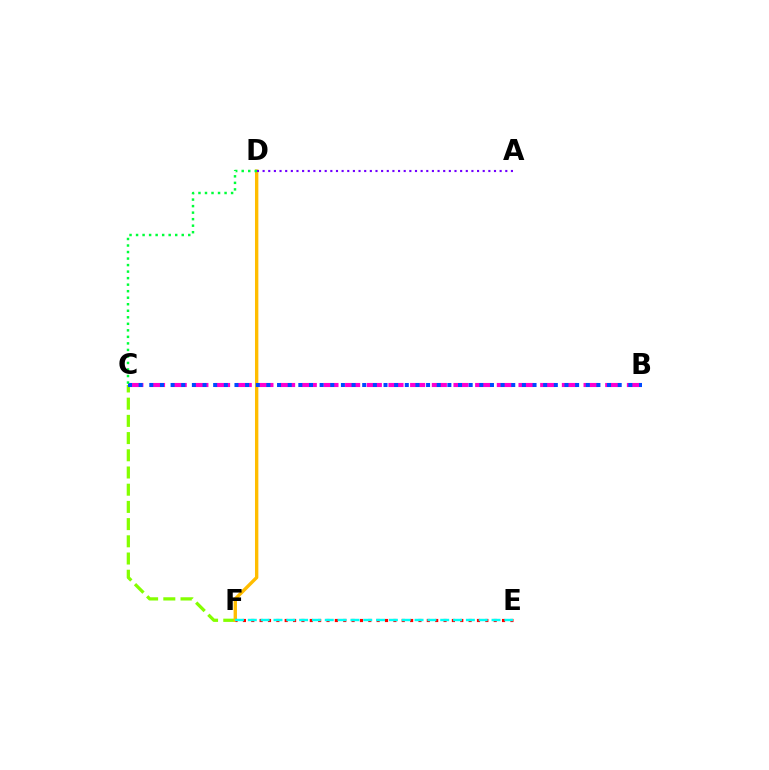{('C', 'F'): [{'color': '#84ff00', 'line_style': 'dashed', 'thickness': 2.34}], ('D', 'F'): [{'color': '#ffbd00', 'line_style': 'solid', 'thickness': 2.42}], ('B', 'C'): [{'color': '#ff00cf', 'line_style': 'dashed', 'thickness': 2.94}, {'color': '#004bff', 'line_style': 'dotted', 'thickness': 2.89}], ('C', 'D'): [{'color': '#00ff39', 'line_style': 'dotted', 'thickness': 1.77}], ('E', 'F'): [{'color': '#ff0000', 'line_style': 'dotted', 'thickness': 2.27}, {'color': '#00fff6', 'line_style': 'dashed', 'thickness': 1.74}], ('A', 'D'): [{'color': '#7200ff', 'line_style': 'dotted', 'thickness': 1.53}]}